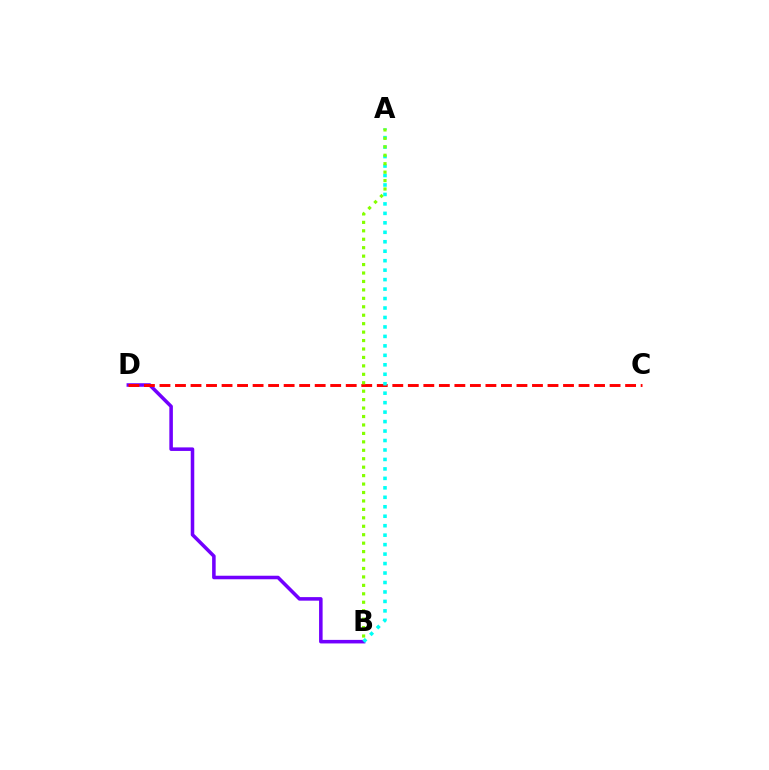{('B', 'D'): [{'color': '#7200ff', 'line_style': 'solid', 'thickness': 2.55}], ('C', 'D'): [{'color': '#ff0000', 'line_style': 'dashed', 'thickness': 2.11}], ('A', 'B'): [{'color': '#00fff6', 'line_style': 'dotted', 'thickness': 2.57}, {'color': '#84ff00', 'line_style': 'dotted', 'thickness': 2.29}]}